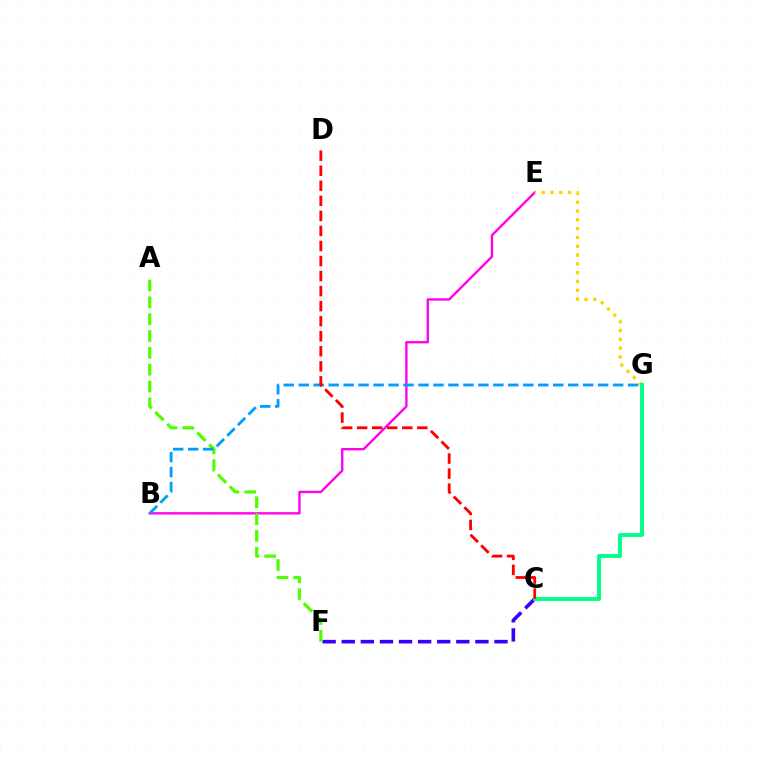{('C', 'F'): [{'color': '#3700ff', 'line_style': 'dashed', 'thickness': 2.59}], ('B', 'E'): [{'color': '#ff00ed', 'line_style': 'solid', 'thickness': 1.7}], ('A', 'F'): [{'color': '#4fff00', 'line_style': 'dashed', 'thickness': 2.29}], ('B', 'G'): [{'color': '#009eff', 'line_style': 'dashed', 'thickness': 2.03}], ('E', 'G'): [{'color': '#ffd500', 'line_style': 'dotted', 'thickness': 2.39}], ('C', 'G'): [{'color': '#00ff86', 'line_style': 'solid', 'thickness': 2.8}], ('C', 'D'): [{'color': '#ff0000', 'line_style': 'dashed', 'thickness': 2.04}]}